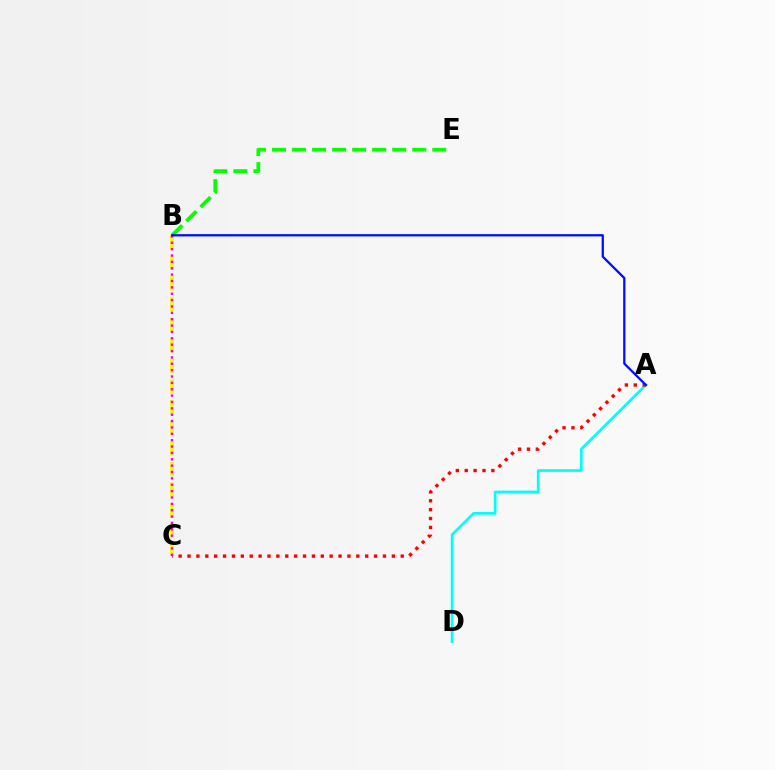{('A', 'D'): [{'color': '#00fff6', 'line_style': 'solid', 'thickness': 1.93}], ('B', 'E'): [{'color': '#08ff00', 'line_style': 'dashed', 'thickness': 2.72}], ('B', 'C'): [{'color': '#fcf500', 'line_style': 'dashed', 'thickness': 2.8}, {'color': '#ee00ff', 'line_style': 'dotted', 'thickness': 1.73}], ('A', 'C'): [{'color': '#ff0000', 'line_style': 'dotted', 'thickness': 2.41}], ('A', 'B'): [{'color': '#0010ff', 'line_style': 'solid', 'thickness': 1.65}]}